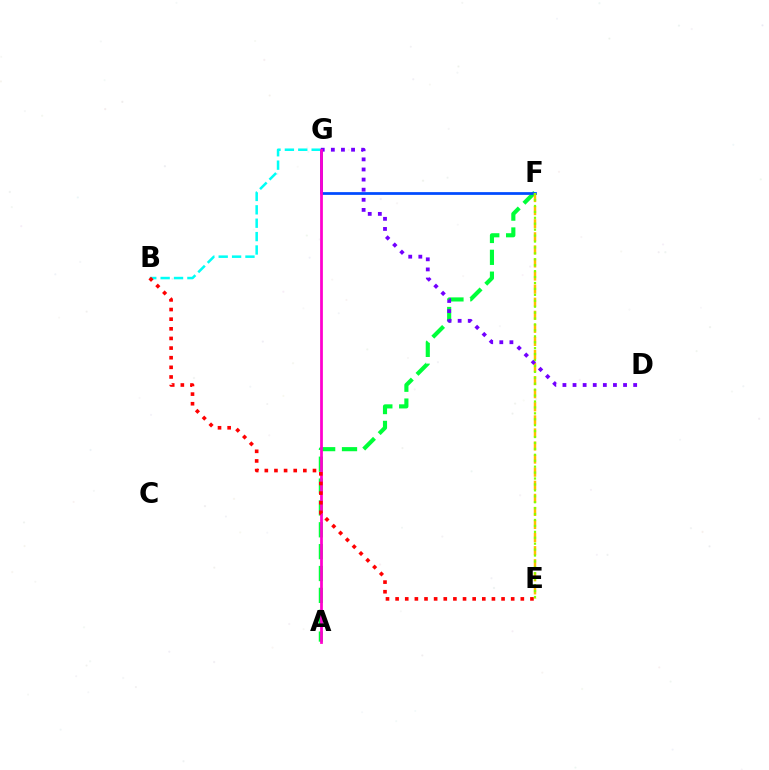{('A', 'F'): [{'color': '#00ff39', 'line_style': 'dashed', 'thickness': 2.97}], ('F', 'G'): [{'color': '#004bff', 'line_style': 'solid', 'thickness': 1.98}], ('E', 'F'): [{'color': '#ffbd00', 'line_style': 'dashed', 'thickness': 1.78}, {'color': '#84ff00', 'line_style': 'dotted', 'thickness': 1.61}], ('B', 'G'): [{'color': '#00fff6', 'line_style': 'dashed', 'thickness': 1.82}], ('D', 'G'): [{'color': '#7200ff', 'line_style': 'dotted', 'thickness': 2.75}], ('A', 'G'): [{'color': '#ff00cf', 'line_style': 'solid', 'thickness': 1.99}], ('B', 'E'): [{'color': '#ff0000', 'line_style': 'dotted', 'thickness': 2.62}]}